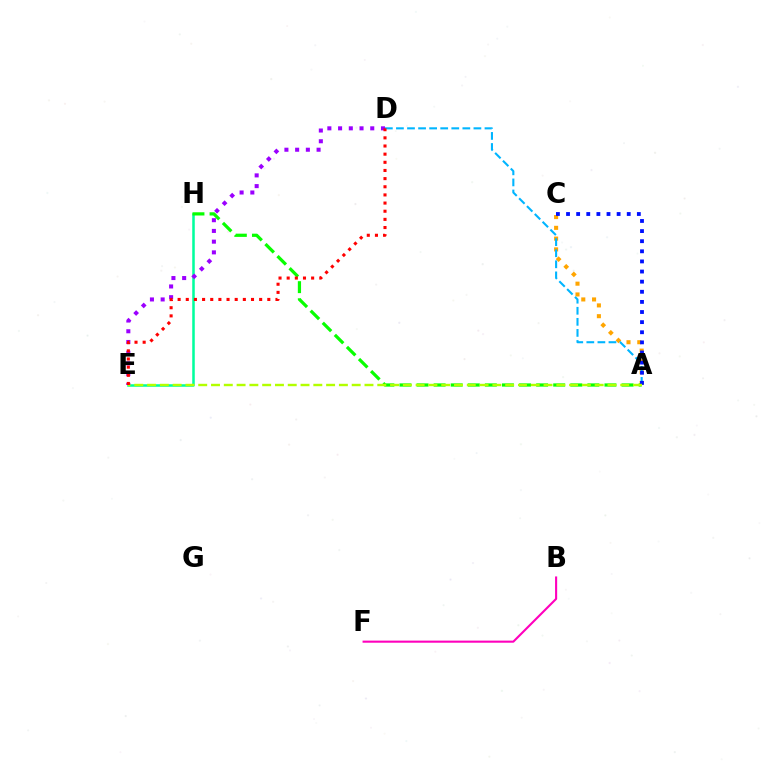{('A', 'C'): [{'color': '#ffa500', 'line_style': 'dotted', 'thickness': 2.93}, {'color': '#0010ff', 'line_style': 'dotted', 'thickness': 2.75}], ('E', 'H'): [{'color': '#00ff9d', 'line_style': 'solid', 'thickness': 1.82}], ('D', 'E'): [{'color': '#9b00ff', 'line_style': 'dotted', 'thickness': 2.91}, {'color': '#ff0000', 'line_style': 'dotted', 'thickness': 2.21}], ('A', 'D'): [{'color': '#00b5ff', 'line_style': 'dashed', 'thickness': 1.5}], ('A', 'H'): [{'color': '#08ff00', 'line_style': 'dashed', 'thickness': 2.32}], ('B', 'F'): [{'color': '#ff00bd', 'line_style': 'solid', 'thickness': 1.52}], ('A', 'E'): [{'color': '#b3ff00', 'line_style': 'dashed', 'thickness': 1.74}]}